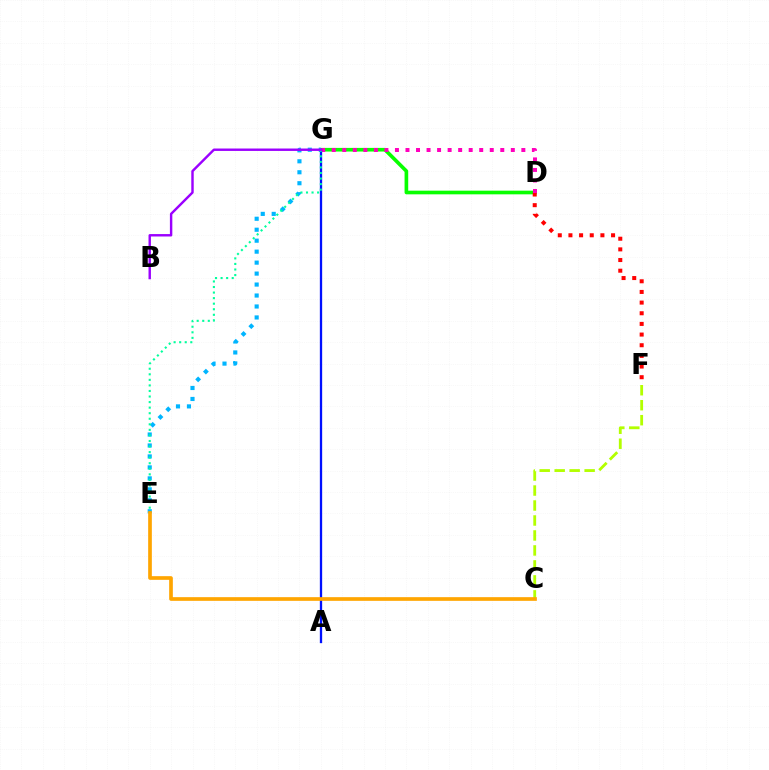{('C', 'F'): [{'color': '#b3ff00', 'line_style': 'dashed', 'thickness': 2.03}], ('D', 'G'): [{'color': '#08ff00', 'line_style': 'solid', 'thickness': 2.63}, {'color': '#ff00bd', 'line_style': 'dotted', 'thickness': 2.86}], ('D', 'F'): [{'color': '#ff0000', 'line_style': 'dotted', 'thickness': 2.9}], ('E', 'G'): [{'color': '#00b5ff', 'line_style': 'dotted', 'thickness': 2.98}, {'color': '#00ff9d', 'line_style': 'dotted', 'thickness': 1.51}], ('A', 'G'): [{'color': '#0010ff', 'line_style': 'solid', 'thickness': 1.66}], ('B', 'G'): [{'color': '#9b00ff', 'line_style': 'solid', 'thickness': 1.74}], ('C', 'E'): [{'color': '#ffa500', 'line_style': 'solid', 'thickness': 2.65}]}